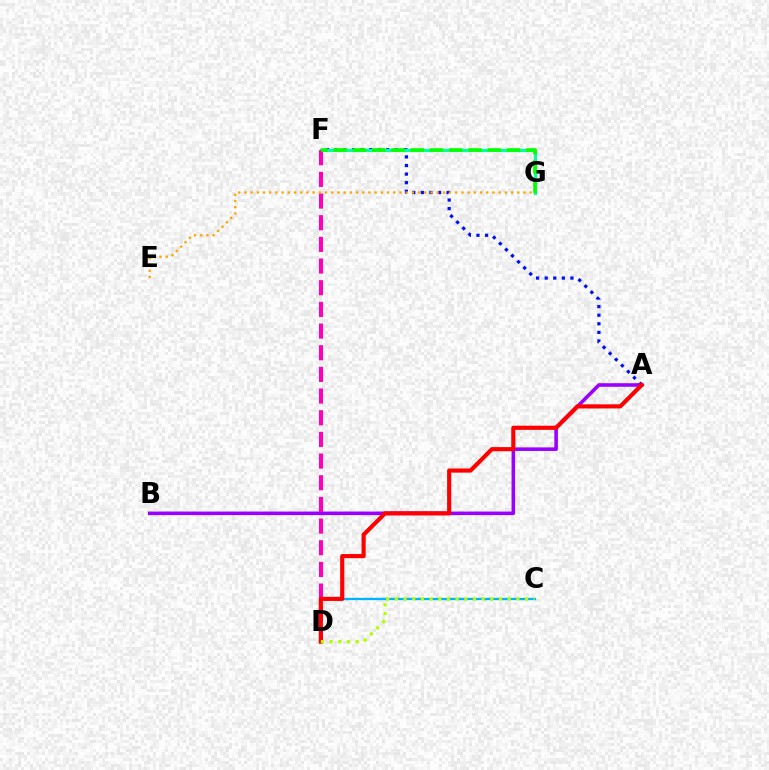{('A', 'F'): [{'color': '#0010ff', 'line_style': 'dotted', 'thickness': 2.33}], ('A', 'B'): [{'color': '#9b00ff', 'line_style': 'solid', 'thickness': 2.58}], ('F', 'G'): [{'color': '#00ff9d', 'line_style': 'solid', 'thickness': 2.25}, {'color': '#08ff00', 'line_style': 'dashed', 'thickness': 2.62}], ('D', 'F'): [{'color': '#ff00bd', 'line_style': 'dashed', 'thickness': 2.94}], ('C', 'D'): [{'color': '#00b5ff', 'line_style': 'solid', 'thickness': 1.66}, {'color': '#b3ff00', 'line_style': 'dotted', 'thickness': 2.36}], ('E', 'G'): [{'color': '#ffa500', 'line_style': 'dotted', 'thickness': 1.68}], ('A', 'D'): [{'color': '#ff0000', 'line_style': 'solid', 'thickness': 2.98}]}